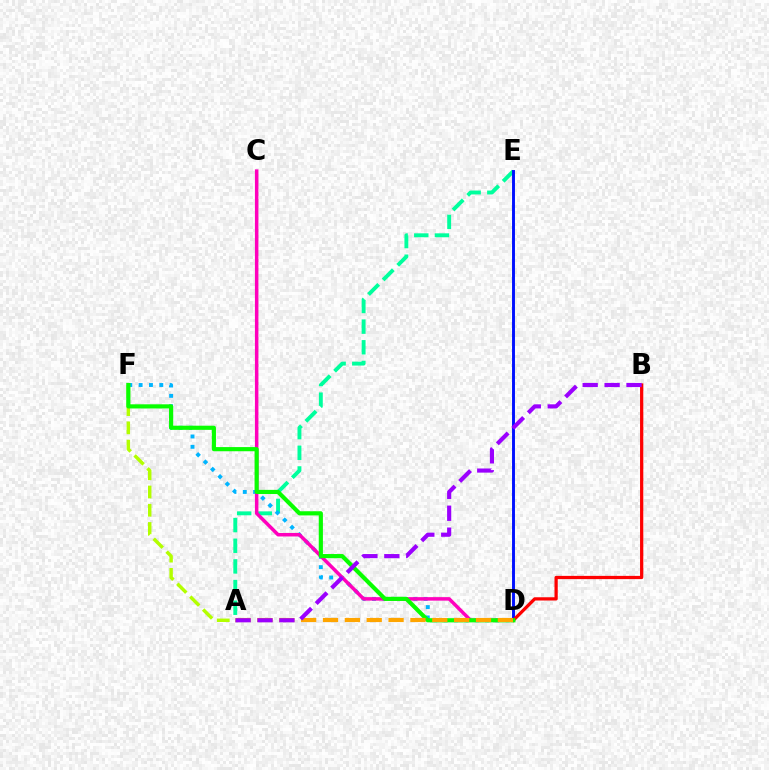{('A', 'E'): [{'color': '#00ff9d', 'line_style': 'dashed', 'thickness': 2.81}], ('D', 'E'): [{'color': '#0010ff', 'line_style': 'solid', 'thickness': 2.1}], ('D', 'F'): [{'color': '#00b5ff', 'line_style': 'dotted', 'thickness': 2.81}, {'color': '#08ff00', 'line_style': 'solid', 'thickness': 2.99}], ('C', 'D'): [{'color': '#ff00bd', 'line_style': 'solid', 'thickness': 2.52}], ('B', 'D'): [{'color': '#ff0000', 'line_style': 'solid', 'thickness': 2.34}], ('A', 'F'): [{'color': '#b3ff00', 'line_style': 'dashed', 'thickness': 2.48}], ('A', 'D'): [{'color': '#ffa500', 'line_style': 'dashed', 'thickness': 2.97}], ('A', 'B'): [{'color': '#9b00ff', 'line_style': 'dashed', 'thickness': 2.98}]}